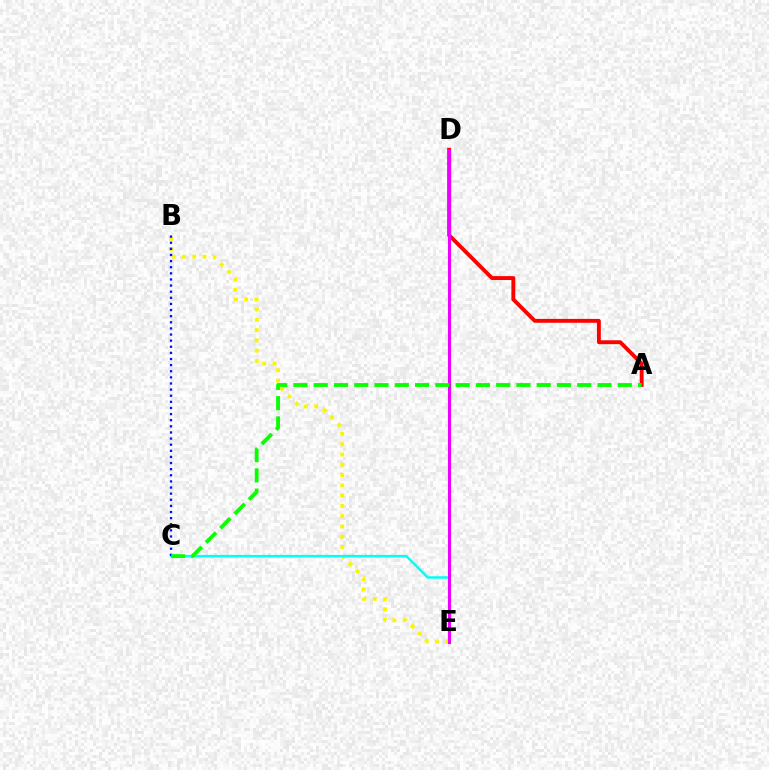{('A', 'D'): [{'color': '#ff0000', 'line_style': 'solid', 'thickness': 2.79}], ('B', 'E'): [{'color': '#fcf500', 'line_style': 'dotted', 'thickness': 2.79}], ('C', 'E'): [{'color': '#00fff6', 'line_style': 'solid', 'thickness': 1.78}], ('D', 'E'): [{'color': '#ee00ff', 'line_style': 'solid', 'thickness': 2.23}], ('B', 'C'): [{'color': '#0010ff', 'line_style': 'dotted', 'thickness': 1.66}], ('A', 'C'): [{'color': '#08ff00', 'line_style': 'dashed', 'thickness': 2.75}]}